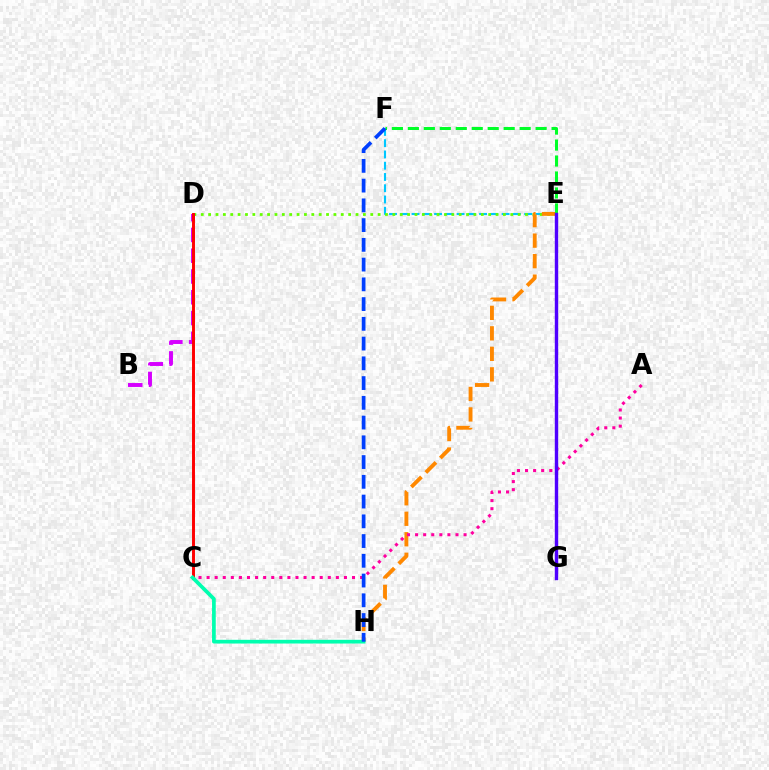{('E', 'F'): [{'color': '#00c7ff', 'line_style': 'dashed', 'thickness': 1.53}, {'color': '#00ff27', 'line_style': 'dashed', 'thickness': 2.17}], ('D', 'E'): [{'color': '#66ff00', 'line_style': 'dotted', 'thickness': 2.0}], ('E', 'G'): [{'color': '#eeff00', 'line_style': 'dotted', 'thickness': 2.08}, {'color': '#4f00ff', 'line_style': 'solid', 'thickness': 2.45}], ('B', 'D'): [{'color': '#d600ff', 'line_style': 'dashed', 'thickness': 2.82}], ('E', 'H'): [{'color': '#ff8800', 'line_style': 'dashed', 'thickness': 2.78}], ('A', 'C'): [{'color': '#ff00a0', 'line_style': 'dotted', 'thickness': 2.2}], ('C', 'D'): [{'color': '#ff0000', 'line_style': 'solid', 'thickness': 2.12}], ('C', 'H'): [{'color': '#00ffaf', 'line_style': 'solid', 'thickness': 2.67}], ('F', 'H'): [{'color': '#003fff', 'line_style': 'dashed', 'thickness': 2.68}]}